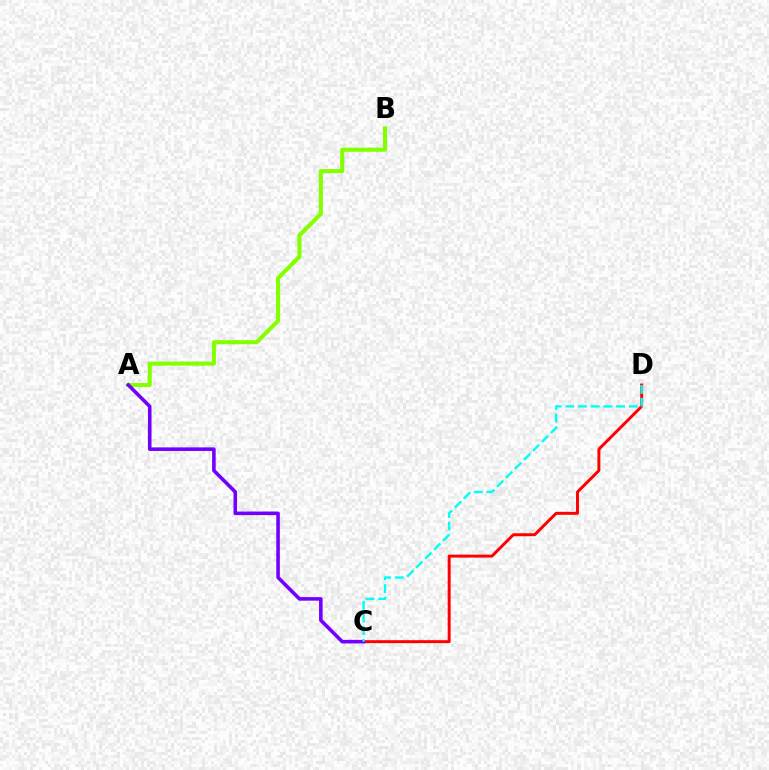{('A', 'B'): [{'color': '#84ff00', 'line_style': 'solid', 'thickness': 2.93}], ('C', 'D'): [{'color': '#ff0000', 'line_style': 'solid', 'thickness': 2.12}, {'color': '#00fff6', 'line_style': 'dashed', 'thickness': 1.72}], ('A', 'C'): [{'color': '#7200ff', 'line_style': 'solid', 'thickness': 2.58}]}